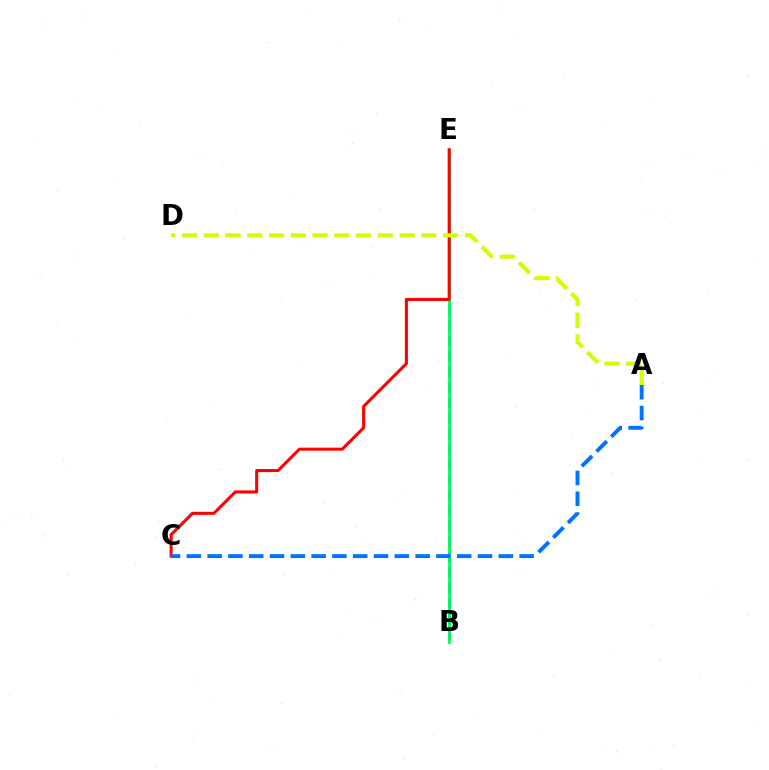{('B', 'E'): [{'color': '#b900ff', 'line_style': 'dashed', 'thickness': 2.1}, {'color': '#00ff5c', 'line_style': 'solid', 'thickness': 2.04}], ('C', 'E'): [{'color': '#ff0000', 'line_style': 'solid', 'thickness': 2.19}], ('A', 'C'): [{'color': '#0074ff', 'line_style': 'dashed', 'thickness': 2.83}], ('A', 'D'): [{'color': '#d1ff00', 'line_style': 'dashed', 'thickness': 2.96}]}